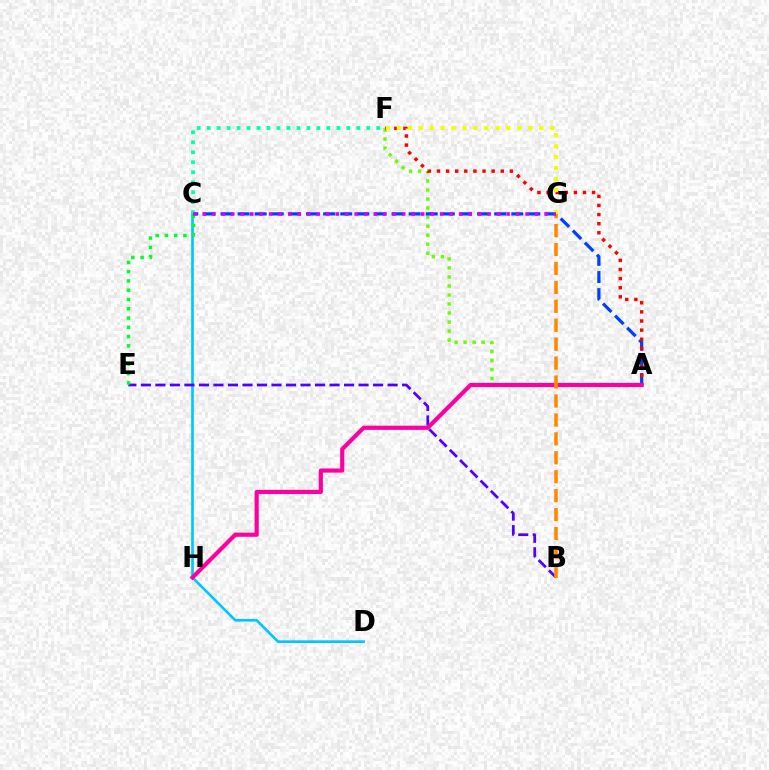{('A', 'F'): [{'color': '#66ff00', 'line_style': 'dotted', 'thickness': 2.45}, {'color': '#ff0000', 'line_style': 'dotted', 'thickness': 2.48}], ('A', 'C'): [{'color': '#003fff', 'line_style': 'dashed', 'thickness': 2.32}], ('F', 'G'): [{'color': '#eeff00', 'line_style': 'dotted', 'thickness': 2.98}], ('C', 'D'): [{'color': '#00c7ff', 'line_style': 'solid', 'thickness': 1.92}], ('B', 'E'): [{'color': '#4f00ff', 'line_style': 'dashed', 'thickness': 1.97}], ('A', 'H'): [{'color': '#ff00a0', 'line_style': 'solid', 'thickness': 3.0}], ('C', 'E'): [{'color': '#00ff27', 'line_style': 'dotted', 'thickness': 2.52}], ('B', 'G'): [{'color': '#ff8800', 'line_style': 'dashed', 'thickness': 2.57}], ('C', 'F'): [{'color': '#00ffaf', 'line_style': 'dotted', 'thickness': 2.71}], ('C', 'G'): [{'color': '#d600ff', 'line_style': 'dotted', 'thickness': 2.58}]}